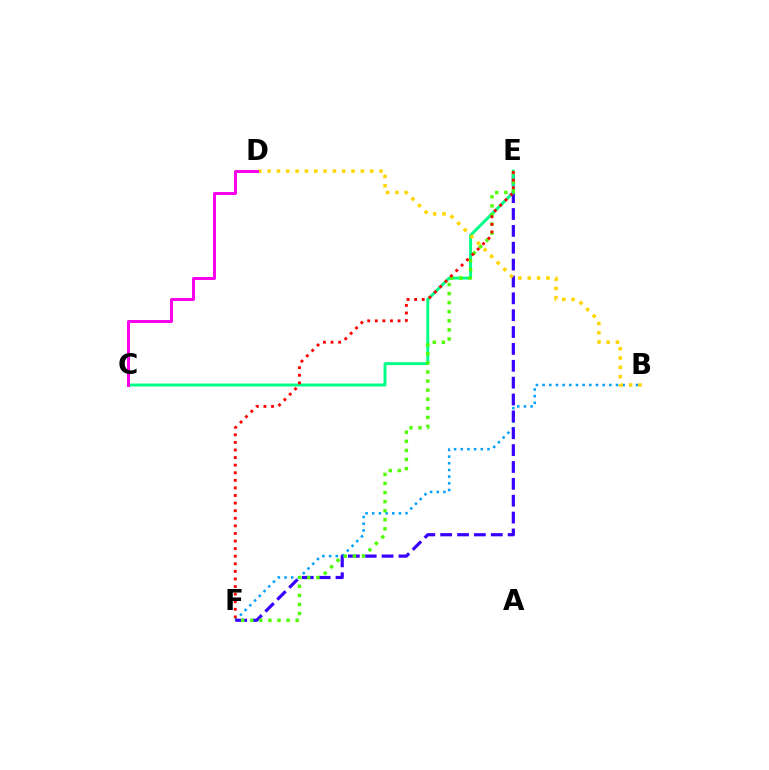{('B', 'F'): [{'color': '#009eff', 'line_style': 'dotted', 'thickness': 1.81}], ('E', 'F'): [{'color': '#3700ff', 'line_style': 'dashed', 'thickness': 2.29}, {'color': '#4fff00', 'line_style': 'dotted', 'thickness': 2.47}, {'color': '#ff0000', 'line_style': 'dotted', 'thickness': 2.06}], ('C', 'E'): [{'color': '#00ff86', 'line_style': 'solid', 'thickness': 2.11}], ('B', 'D'): [{'color': '#ffd500', 'line_style': 'dotted', 'thickness': 2.53}], ('C', 'D'): [{'color': '#ff00ed', 'line_style': 'solid', 'thickness': 2.14}]}